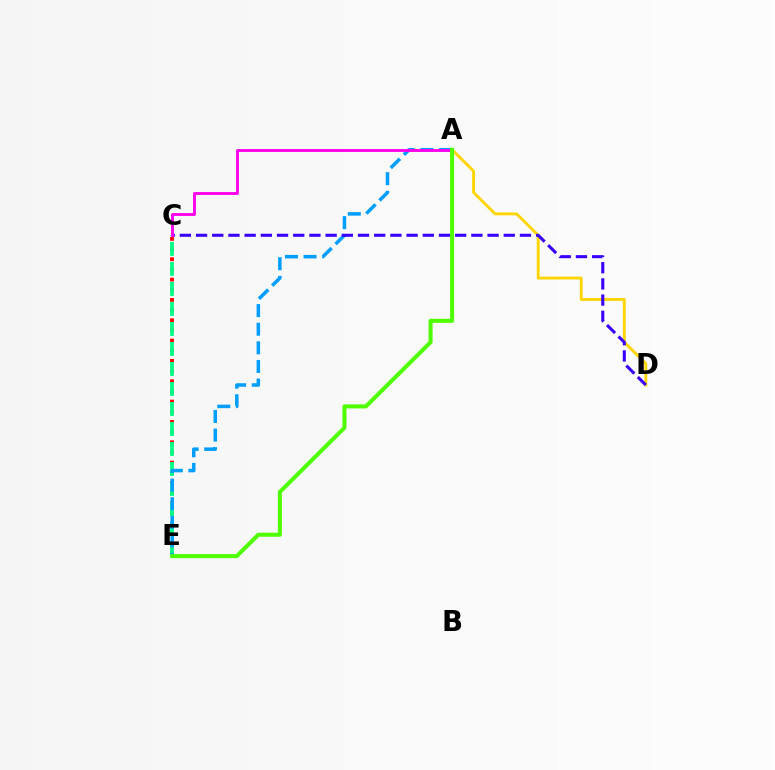{('C', 'E'): [{'color': '#ff0000', 'line_style': 'dotted', 'thickness': 2.76}, {'color': '#00ff86', 'line_style': 'dashed', 'thickness': 2.72}], ('A', 'D'): [{'color': '#ffd500', 'line_style': 'solid', 'thickness': 2.07}], ('A', 'E'): [{'color': '#009eff', 'line_style': 'dashed', 'thickness': 2.53}, {'color': '#4fff00', 'line_style': 'solid', 'thickness': 2.91}], ('C', 'D'): [{'color': '#3700ff', 'line_style': 'dashed', 'thickness': 2.2}], ('A', 'C'): [{'color': '#ff00ed', 'line_style': 'solid', 'thickness': 2.07}]}